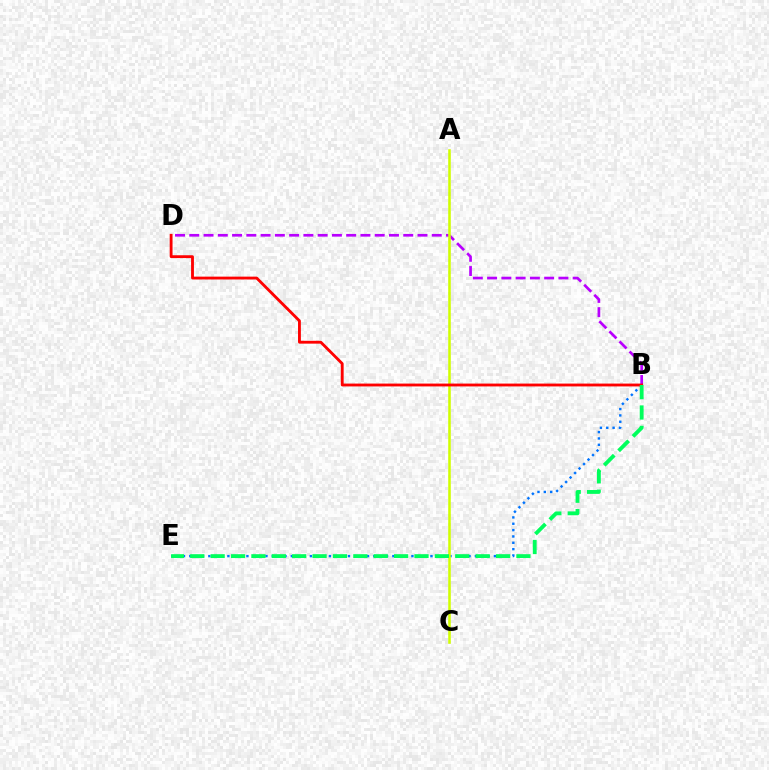{('B', 'D'): [{'color': '#b900ff', 'line_style': 'dashed', 'thickness': 1.94}, {'color': '#ff0000', 'line_style': 'solid', 'thickness': 2.05}], ('B', 'E'): [{'color': '#0074ff', 'line_style': 'dotted', 'thickness': 1.72}, {'color': '#00ff5c', 'line_style': 'dashed', 'thickness': 2.77}], ('A', 'C'): [{'color': '#d1ff00', 'line_style': 'solid', 'thickness': 1.84}]}